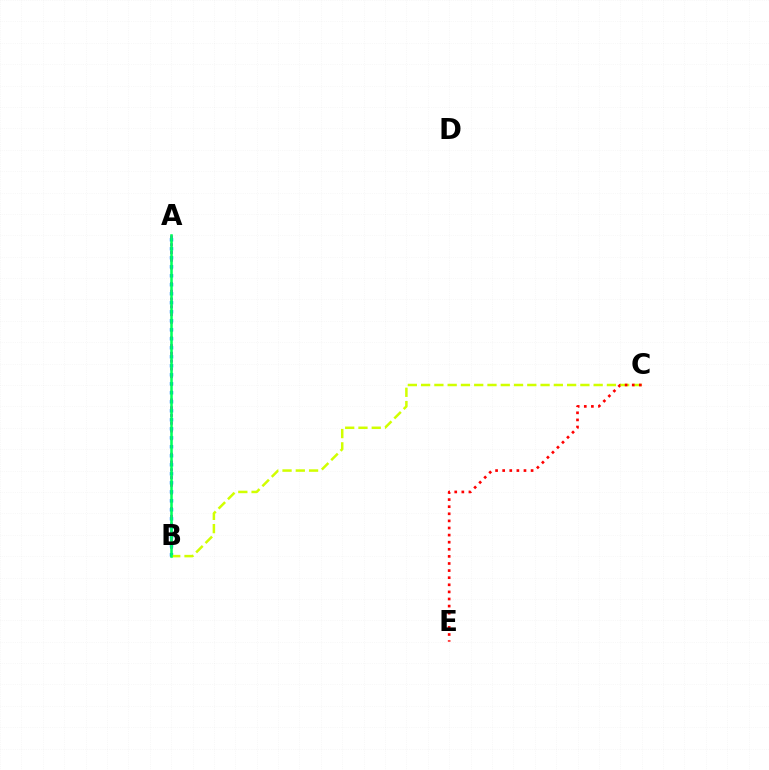{('A', 'B'): [{'color': '#b900ff', 'line_style': 'dotted', 'thickness': 2.11}, {'color': '#0074ff', 'line_style': 'dotted', 'thickness': 2.45}, {'color': '#00ff5c', 'line_style': 'solid', 'thickness': 1.84}], ('B', 'C'): [{'color': '#d1ff00', 'line_style': 'dashed', 'thickness': 1.8}], ('C', 'E'): [{'color': '#ff0000', 'line_style': 'dotted', 'thickness': 1.93}]}